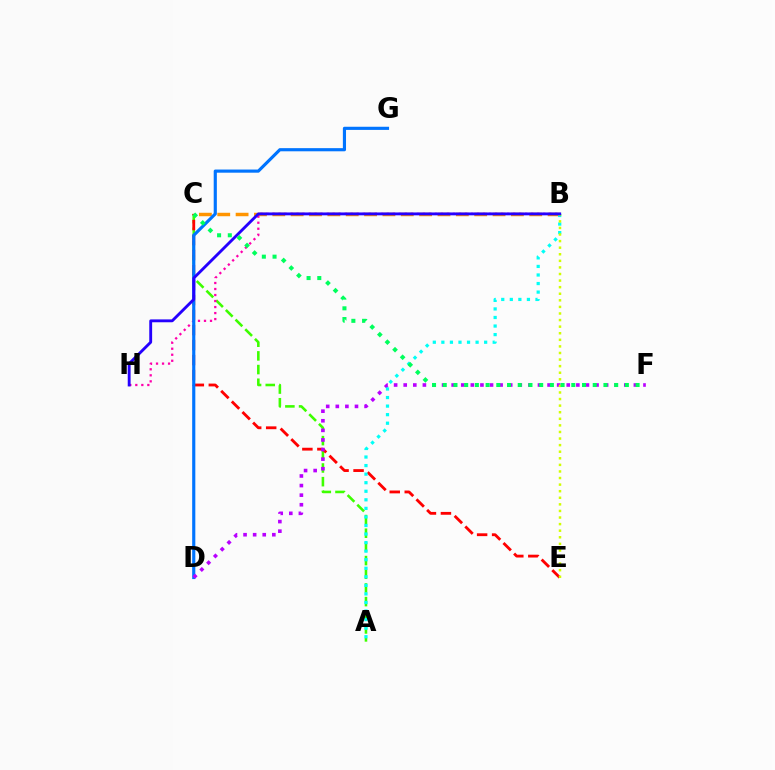{('A', 'C'): [{'color': '#3dff00', 'line_style': 'dashed', 'thickness': 1.86}], ('C', 'E'): [{'color': '#ff0000', 'line_style': 'dashed', 'thickness': 2.04}], ('B', 'C'): [{'color': '#ff9400', 'line_style': 'dashed', 'thickness': 2.49}], ('B', 'H'): [{'color': '#ff00ac', 'line_style': 'dotted', 'thickness': 1.63}, {'color': '#2500ff', 'line_style': 'solid', 'thickness': 2.06}], ('D', 'G'): [{'color': '#0074ff', 'line_style': 'solid', 'thickness': 2.27}], ('D', 'F'): [{'color': '#b900ff', 'line_style': 'dotted', 'thickness': 2.61}], ('A', 'B'): [{'color': '#00fff6', 'line_style': 'dotted', 'thickness': 2.32}], ('B', 'E'): [{'color': '#d1ff00', 'line_style': 'dotted', 'thickness': 1.79}], ('C', 'F'): [{'color': '#00ff5c', 'line_style': 'dotted', 'thickness': 2.91}]}